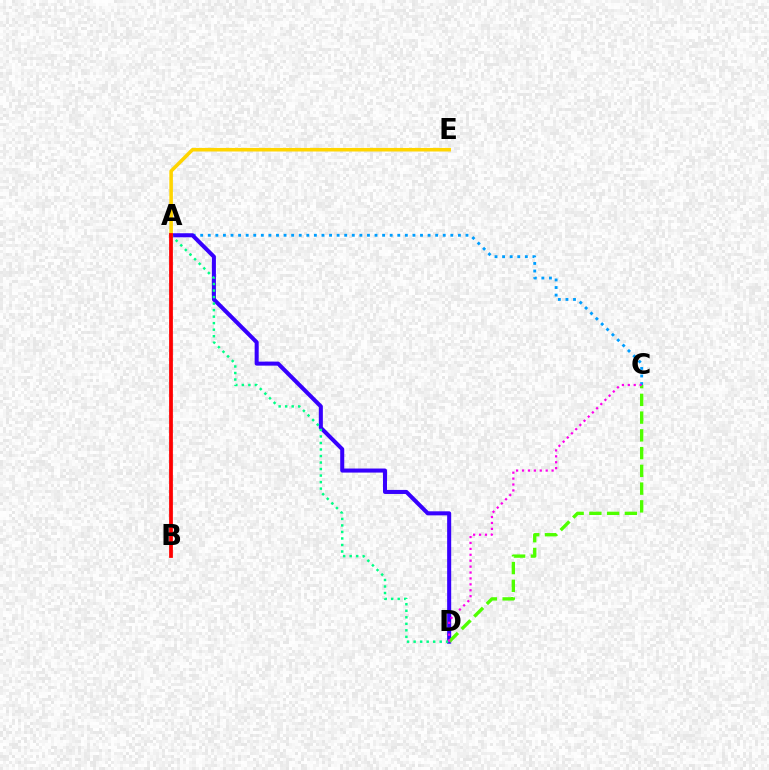{('A', 'C'): [{'color': '#009eff', 'line_style': 'dotted', 'thickness': 2.06}], ('A', 'D'): [{'color': '#3700ff', 'line_style': 'solid', 'thickness': 2.91}, {'color': '#00ff86', 'line_style': 'dotted', 'thickness': 1.77}], ('C', 'D'): [{'color': '#4fff00', 'line_style': 'dashed', 'thickness': 2.41}, {'color': '#ff00ed', 'line_style': 'dotted', 'thickness': 1.61}], ('A', 'E'): [{'color': '#ffd500', 'line_style': 'solid', 'thickness': 2.57}], ('A', 'B'): [{'color': '#ff0000', 'line_style': 'solid', 'thickness': 2.71}]}